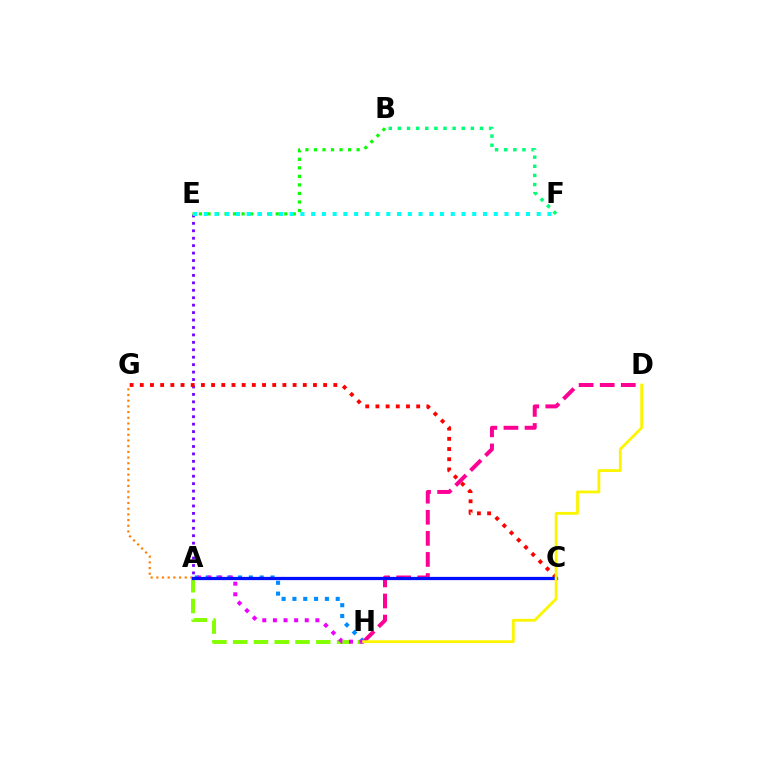{('D', 'H'): [{'color': '#ff0094', 'line_style': 'dashed', 'thickness': 2.86}, {'color': '#fcf500', 'line_style': 'solid', 'thickness': 2.02}], ('A', 'H'): [{'color': '#84ff00', 'line_style': 'dashed', 'thickness': 2.82}, {'color': '#008cff', 'line_style': 'dotted', 'thickness': 2.94}, {'color': '#ee00ff', 'line_style': 'dotted', 'thickness': 2.88}], ('A', 'E'): [{'color': '#7200ff', 'line_style': 'dotted', 'thickness': 2.02}], ('C', 'G'): [{'color': '#ff0000', 'line_style': 'dotted', 'thickness': 2.77}], ('B', 'E'): [{'color': '#08ff00', 'line_style': 'dotted', 'thickness': 2.32}], ('E', 'F'): [{'color': '#00fff6', 'line_style': 'dotted', 'thickness': 2.92}], ('A', 'G'): [{'color': '#ff7c00', 'line_style': 'dotted', 'thickness': 1.54}], ('B', 'F'): [{'color': '#00ff74', 'line_style': 'dotted', 'thickness': 2.48}], ('A', 'C'): [{'color': '#0010ff', 'line_style': 'solid', 'thickness': 2.33}]}